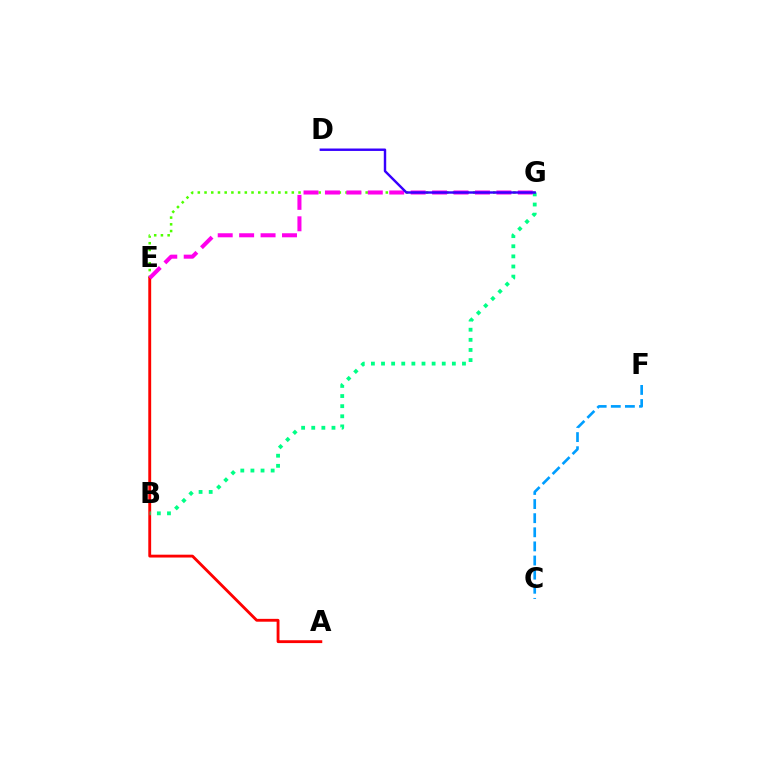{('B', 'E'): [{'color': '#ffd500', 'line_style': 'solid', 'thickness': 1.54}], ('E', 'G'): [{'color': '#4fff00', 'line_style': 'dotted', 'thickness': 1.82}, {'color': '#ff00ed', 'line_style': 'dashed', 'thickness': 2.91}], ('A', 'E'): [{'color': '#ff0000', 'line_style': 'solid', 'thickness': 2.05}], ('B', 'G'): [{'color': '#00ff86', 'line_style': 'dotted', 'thickness': 2.75}], ('C', 'F'): [{'color': '#009eff', 'line_style': 'dashed', 'thickness': 1.92}], ('D', 'G'): [{'color': '#3700ff', 'line_style': 'solid', 'thickness': 1.75}]}